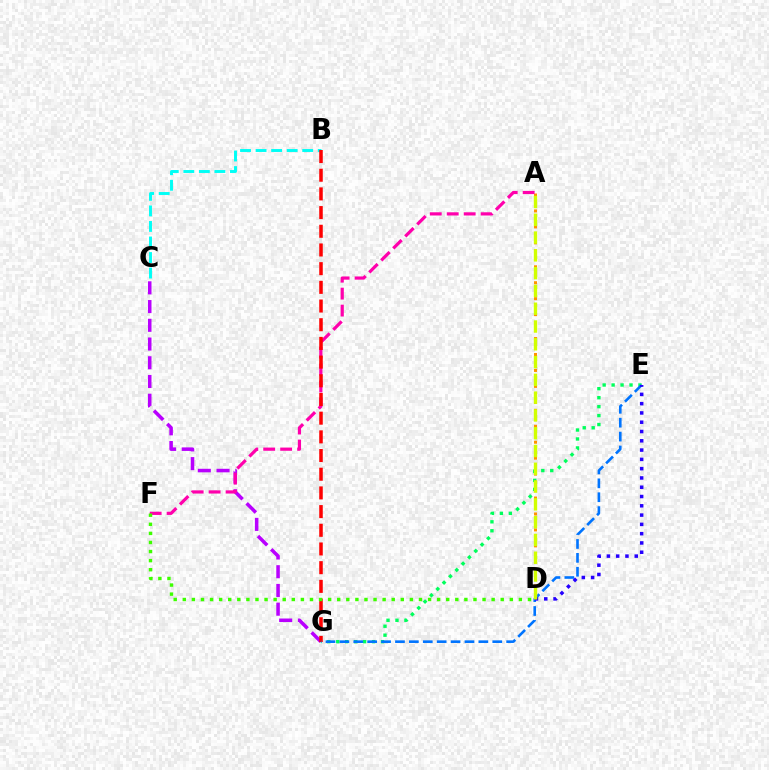{('C', 'G'): [{'color': '#b900ff', 'line_style': 'dashed', 'thickness': 2.54}], ('E', 'G'): [{'color': '#00ff5c', 'line_style': 'dotted', 'thickness': 2.43}, {'color': '#0074ff', 'line_style': 'dashed', 'thickness': 1.89}], ('B', 'C'): [{'color': '#00fff6', 'line_style': 'dashed', 'thickness': 2.11}], ('A', 'D'): [{'color': '#ff9400', 'line_style': 'dotted', 'thickness': 2.17}, {'color': '#d1ff00', 'line_style': 'dashed', 'thickness': 2.42}], ('A', 'F'): [{'color': '#ff00ac', 'line_style': 'dashed', 'thickness': 2.3}], ('B', 'G'): [{'color': '#ff0000', 'line_style': 'dashed', 'thickness': 2.54}], ('D', 'F'): [{'color': '#3dff00', 'line_style': 'dotted', 'thickness': 2.47}], ('D', 'E'): [{'color': '#2500ff', 'line_style': 'dotted', 'thickness': 2.52}]}